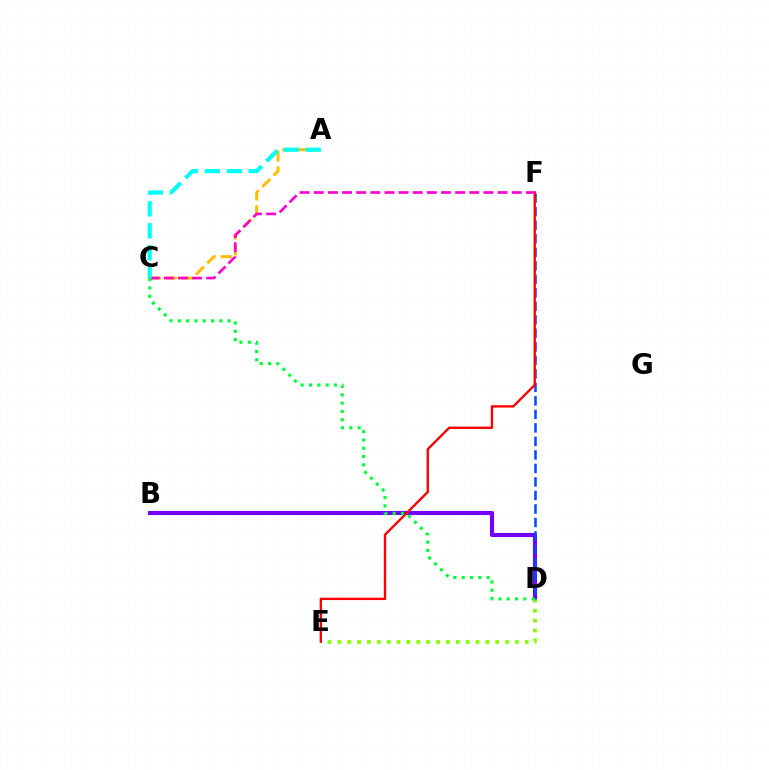{('A', 'C'): [{'color': '#ffbd00', 'line_style': 'dashed', 'thickness': 2.17}, {'color': '#00fff6', 'line_style': 'dashed', 'thickness': 2.98}], ('B', 'D'): [{'color': '#7200ff', 'line_style': 'solid', 'thickness': 2.97}], ('D', 'E'): [{'color': '#84ff00', 'line_style': 'dotted', 'thickness': 2.68}], ('D', 'F'): [{'color': '#004bff', 'line_style': 'dashed', 'thickness': 1.84}], ('E', 'F'): [{'color': '#ff0000', 'line_style': 'solid', 'thickness': 1.7}], ('C', 'F'): [{'color': '#ff00cf', 'line_style': 'dashed', 'thickness': 1.92}], ('C', 'D'): [{'color': '#00ff39', 'line_style': 'dotted', 'thickness': 2.26}]}